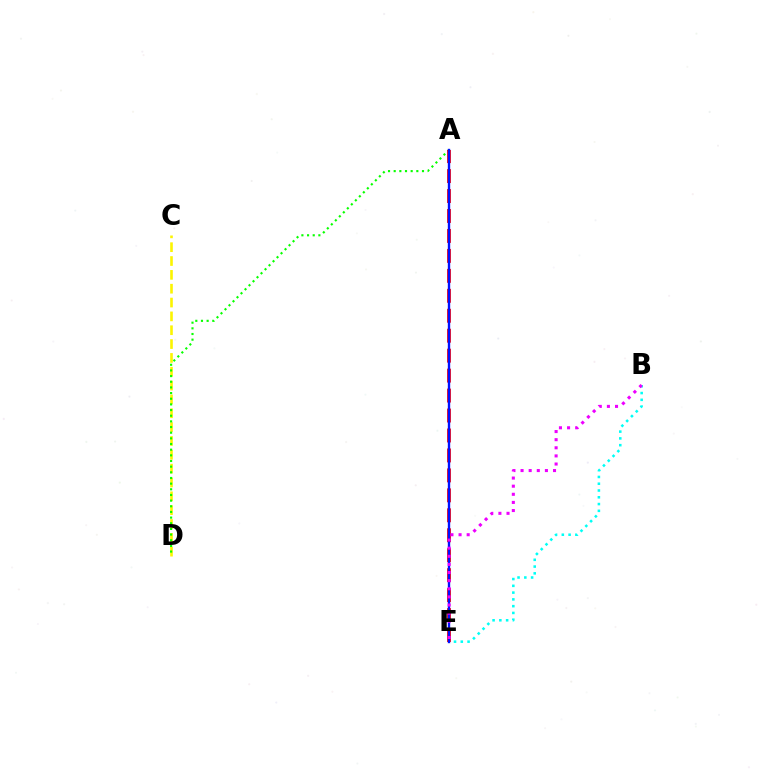{('C', 'D'): [{'color': '#fcf500', 'line_style': 'dashed', 'thickness': 1.88}], ('B', 'E'): [{'color': '#00fff6', 'line_style': 'dotted', 'thickness': 1.84}, {'color': '#ee00ff', 'line_style': 'dotted', 'thickness': 2.21}], ('A', 'D'): [{'color': '#08ff00', 'line_style': 'dotted', 'thickness': 1.54}], ('A', 'E'): [{'color': '#ff0000', 'line_style': 'dashed', 'thickness': 2.71}, {'color': '#0010ff', 'line_style': 'solid', 'thickness': 1.7}]}